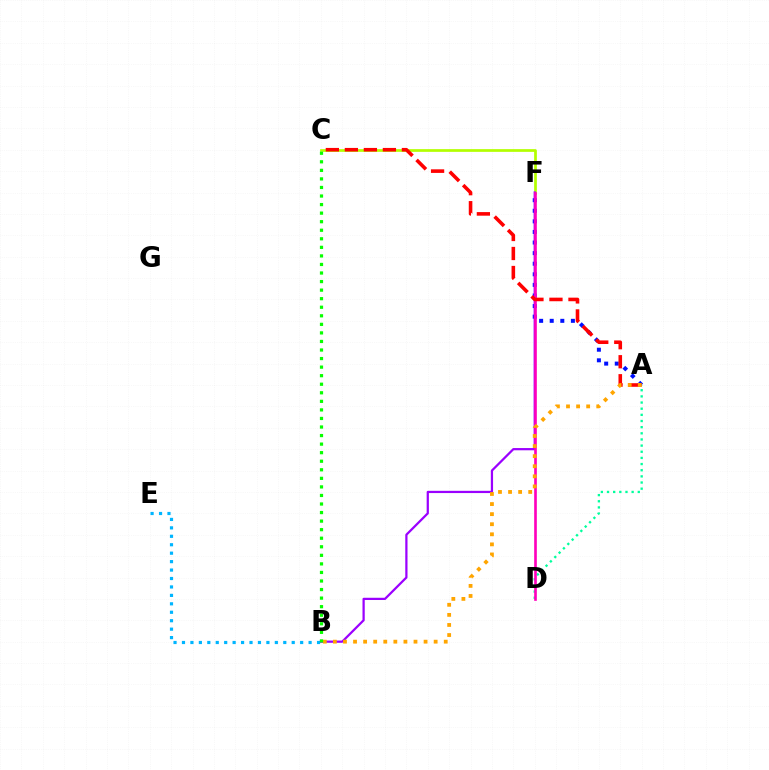{('A', 'F'): [{'color': '#0010ff', 'line_style': 'dotted', 'thickness': 2.88}], ('A', 'D'): [{'color': '#00ff9d', 'line_style': 'dotted', 'thickness': 1.67}], ('C', 'F'): [{'color': '#b3ff00', 'line_style': 'solid', 'thickness': 1.96}], ('B', 'F'): [{'color': '#9b00ff', 'line_style': 'solid', 'thickness': 1.61}], ('B', 'E'): [{'color': '#00b5ff', 'line_style': 'dotted', 'thickness': 2.29}], ('D', 'F'): [{'color': '#ff00bd', 'line_style': 'solid', 'thickness': 1.91}], ('A', 'C'): [{'color': '#ff0000', 'line_style': 'dashed', 'thickness': 2.58}], ('A', 'B'): [{'color': '#ffa500', 'line_style': 'dotted', 'thickness': 2.74}], ('B', 'C'): [{'color': '#08ff00', 'line_style': 'dotted', 'thickness': 2.32}]}